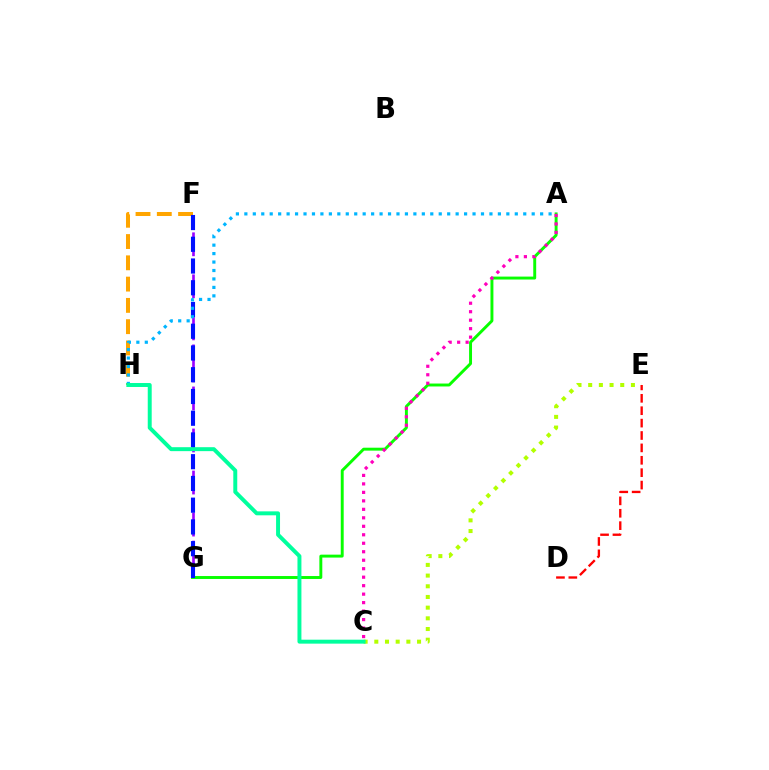{('F', 'H'): [{'color': '#ffa500', 'line_style': 'dashed', 'thickness': 2.89}], ('C', 'E'): [{'color': '#b3ff00', 'line_style': 'dotted', 'thickness': 2.9}], ('D', 'E'): [{'color': '#ff0000', 'line_style': 'dashed', 'thickness': 1.68}], ('F', 'G'): [{'color': '#9b00ff', 'line_style': 'dashed', 'thickness': 1.9}, {'color': '#0010ff', 'line_style': 'dashed', 'thickness': 2.95}], ('A', 'G'): [{'color': '#08ff00', 'line_style': 'solid', 'thickness': 2.11}], ('A', 'H'): [{'color': '#00b5ff', 'line_style': 'dotted', 'thickness': 2.3}], ('C', 'H'): [{'color': '#00ff9d', 'line_style': 'solid', 'thickness': 2.84}], ('A', 'C'): [{'color': '#ff00bd', 'line_style': 'dotted', 'thickness': 2.3}]}